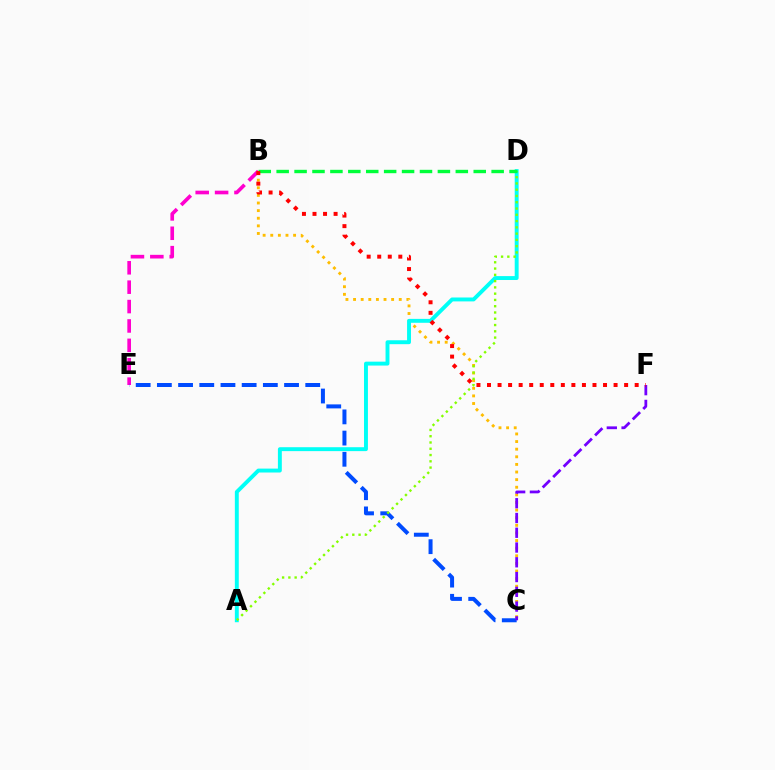{('B', 'E'): [{'color': '#ff00cf', 'line_style': 'dashed', 'thickness': 2.63}], ('C', 'E'): [{'color': '#004bff', 'line_style': 'dashed', 'thickness': 2.88}], ('B', 'C'): [{'color': '#ffbd00', 'line_style': 'dotted', 'thickness': 2.07}], ('A', 'D'): [{'color': '#00fff6', 'line_style': 'solid', 'thickness': 2.81}, {'color': '#84ff00', 'line_style': 'dotted', 'thickness': 1.7}], ('B', 'D'): [{'color': '#00ff39', 'line_style': 'dashed', 'thickness': 2.43}], ('C', 'F'): [{'color': '#7200ff', 'line_style': 'dashed', 'thickness': 2.01}], ('B', 'F'): [{'color': '#ff0000', 'line_style': 'dotted', 'thickness': 2.87}]}